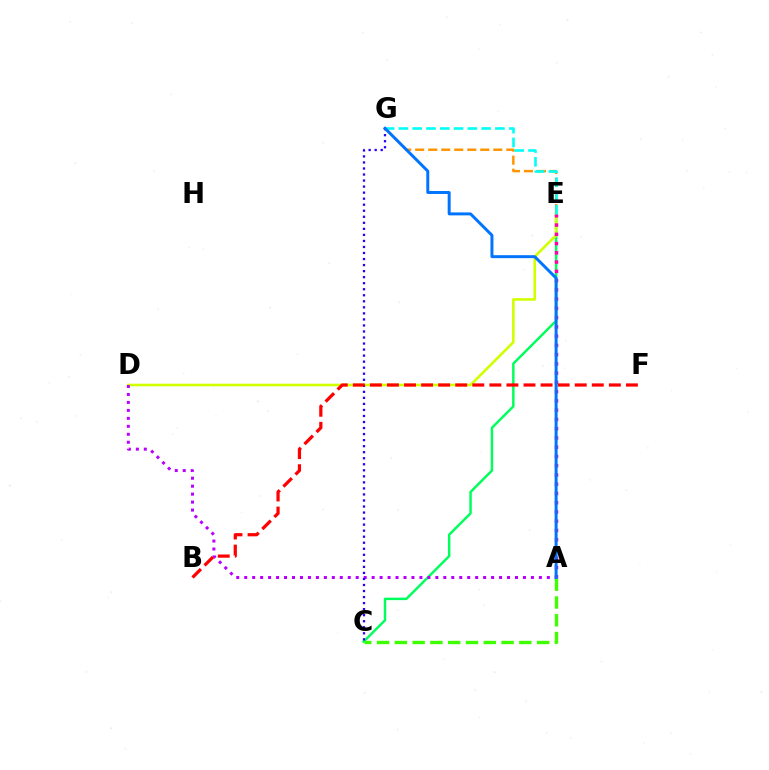{('C', 'E'): [{'color': '#00ff5c', 'line_style': 'solid', 'thickness': 1.77}], ('E', 'G'): [{'color': '#ff9400', 'line_style': 'dashed', 'thickness': 1.77}, {'color': '#00fff6', 'line_style': 'dashed', 'thickness': 1.87}], ('D', 'E'): [{'color': '#d1ff00', 'line_style': 'solid', 'thickness': 1.88}], ('A', 'D'): [{'color': '#b900ff', 'line_style': 'dotted', 'thickness': 2.16}], ('A', 'C'): [{'color': '#3dff00', 'line_style': 'dashed', 'thickness': 2.42}], ('A', 'E'): [{'color': '#ff00ac', 'line_style': 'dotted', 'thickness': 2.51}], ('C', 'G'): [{'color': '#2500ff', 'line_style': 'dotted', 'thickness': 1.64}], ('B', 'F'): [{'color': '#ff0000', 'line_style': 'dashed', 'thickness': 2.32}], ('A', 'G'): [{'color': '#0074ff', 'line_style': 'solid', 'thickness': 2.13}]}